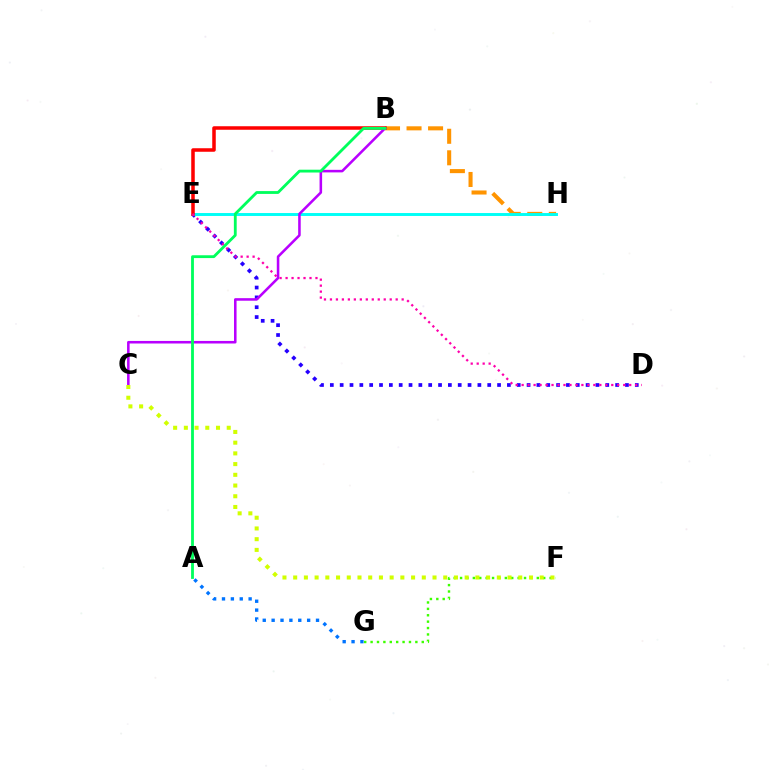{('F', 'G'): [{'color': '#3dff00', 'line_style': 'dotted', 'thickness': 1.74}], ('A', 'G'): [{'color': '#0074ff', 'line_style': 'dotted', 'thickness': 2.41}], ('B', 'H'): [{'color': '#ff9400', 'line_style': 'dashed', 'thickness': 2.92}], ('D', 'E'): [{'color': '#2500ff', 'line_style': 'dotted', 'thickness': 2.67}, {'color': '#ff00ac', 'line_style': 'dotted', 'thickness': 1.62}], ('E', 'H'): [{'color': '#00fff6', 'line_style': 'solid', 'thickness': 2.11}], ('B', 'E'): [{'color': '#ff0000', 'line_style': 'solid', 'thickness': 2.54}], ('B', 'C'): [{'color': '#b900ff', 'line_style': 'solid', 'thickness': 1.84}], ('C', 'F'): [{'color': '#d1ff00', 'line_style': 'dotted', 'thickness': 2.91}], ('A', 'B'): [{'color': '#00ff5c', 'line_style': 'solid', 'thickness': 2.03}]}